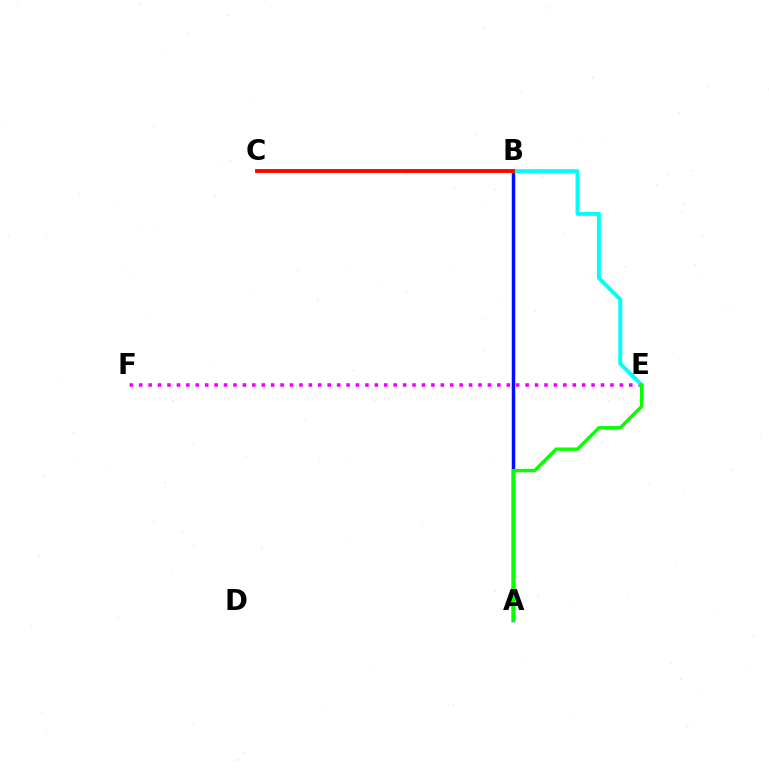{('B', 'C'): [{'color': '#fcf500', 'line_style': 'solid', 'thickness': 2.69}, {'color': '#ff0000', 'line_style': 'solid', 'thickness': 2.75}], ('E', 'F'): [{'color': '#ee00ff', 'line_style': 'dotted', 'thickness': 2.56}], ('A', 'B'): [{'color': '#0010ff', 'line_style': 'solid', 'thickness': 2.5}], ('B', 'E'): [{'color': '#00fff6', 'line_style': 'solid', 'thickness': 2.84}], ('A', 'E'): [{'color': '#08ff00', 'line_style': 'solid', 'thickness': 2.45}]}